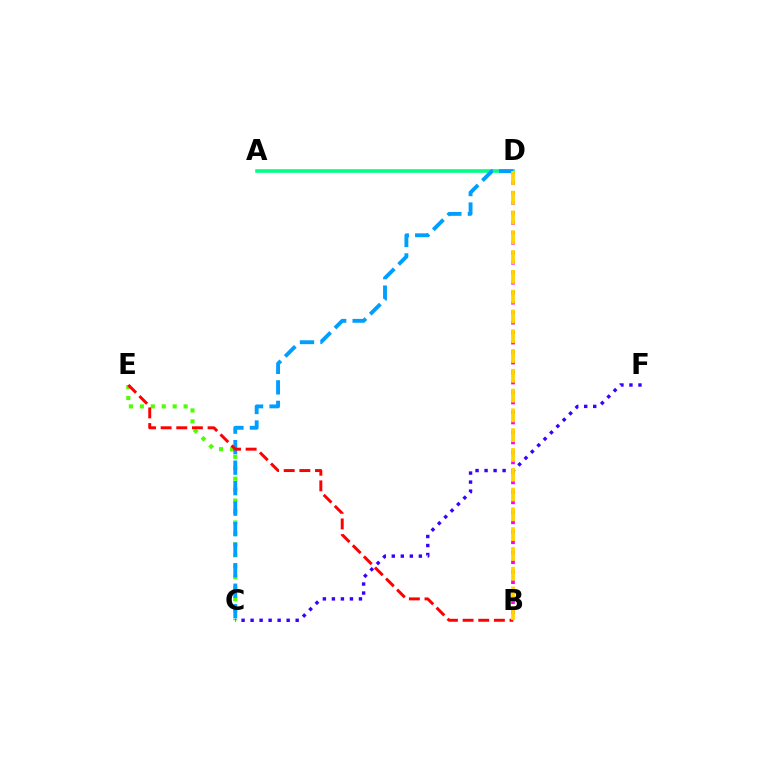{('B', 'D'): [{'color': '#ff00ed', 'line_style': 'dotted', 'thickness': 2.71}, {'color': '#ffd500', 'line_style': 'dashed', 'thickness': 2.69}], ('C', 'E'): [{'color': '#4fff00', 'line_style': 'dotted', 'thickness': 2.97}], ('A', 'D'): [{'color': '#00ff86', 'line_style': 'solid', 'thickness': 2.59}], ('C', 'D'): [{'color': '#009eff', 'line_style': 'dashed', 'thickness': 2.79}], ('B', 'E'): [{'color': '#ff0000', 'line_style': 'dashed', 'thickness': 2.13}], ('C', 'F'): [{'color': '#3700ff', 'line_style': 'dotted', 'thickness': 2.45}]}